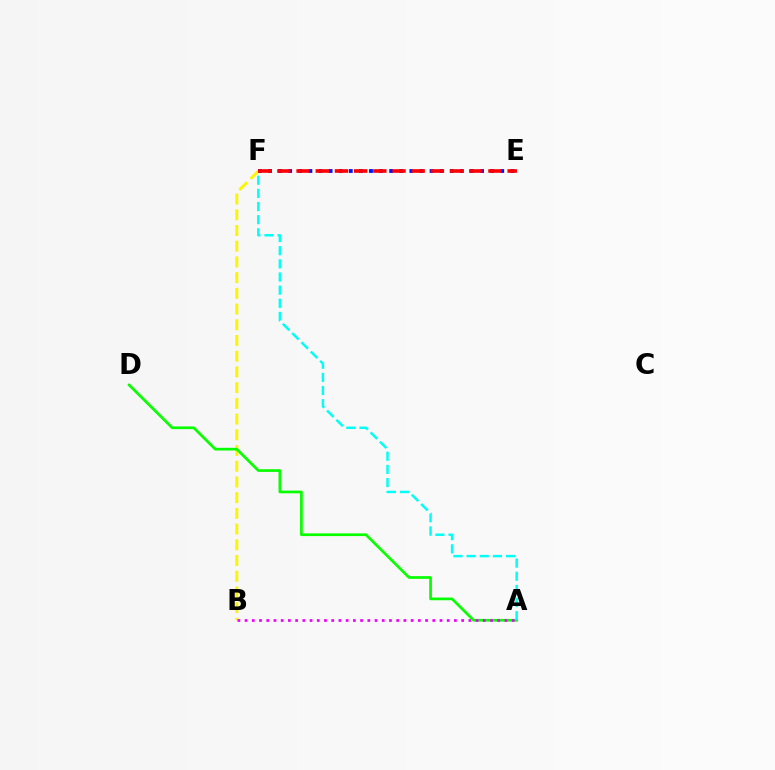{('B', 'F'): [{'color': '#fcf500', 'line_style': 'dashed', 'thickness': 2.13}], ('A', 'D'): [{'color': '#08ff00', 'line_style': 'solid', 'thickness': 1.95}], ('A', 'F'): [{'color': '#00fff6', 'line_style': 'dashed', 'thickness': 1.79}], ('A', 'B'): [{'color': '#ee00ff', 'line_style': 'dotted', 'thickness': 1.96}], ('E', 'F'): [{'color': '#0010ff', 'line_style': 'dotted', 'thickness': 2.74}, {'color': '#ff0000', 'line_style': 'dashed', 'thickness': 2.61}]}